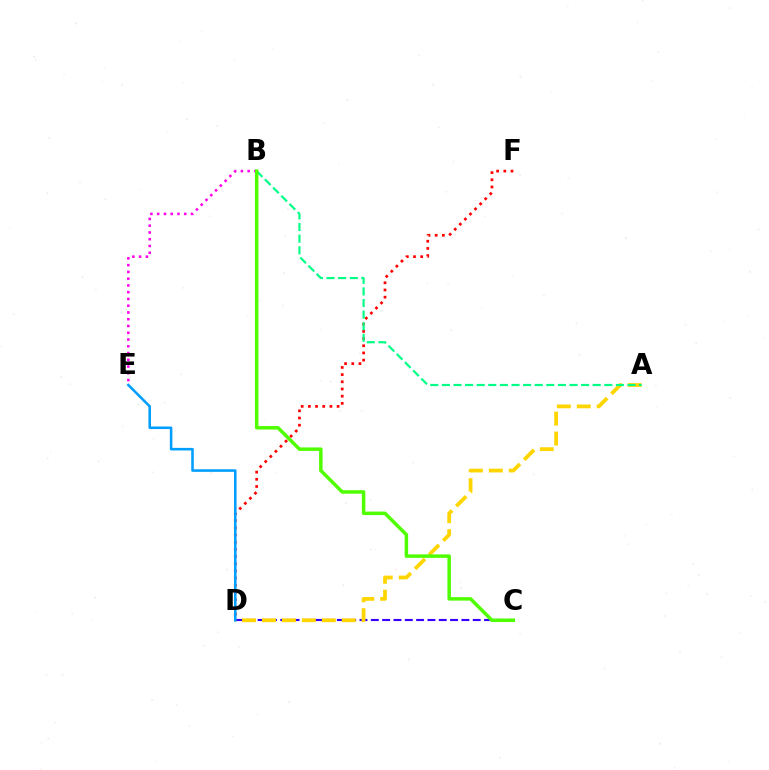{('C', 'D'): [{'color': '#3700ff', 'line_style': 'dashed', 'thickness': 1.54}], ('D', 'F'): [{'color': '#ff0000', 'line_style': 'dotted', 'thickness': 1.95}], ('A', 'D'): [{'color': '#ffd500', 'line_style': 'dashed', 'thickness': 2.71}], ('D', 'E'): [{'color': '#009eff', 'line_style': 'solid', 'thickness': 1.84}], ('B', 'E'): [{'color': '#ff00ed', 'line_style': 'dotted', 'thickness': 1.84}], ('A', 'B'): [{'color': '#00ff86', 'line_style': 'dashed', 'thickness': 1.58}], ('B', 'C'): [{'color': '#4fff00', 'line_style': 'solid', 'thickness': 2.52}]}